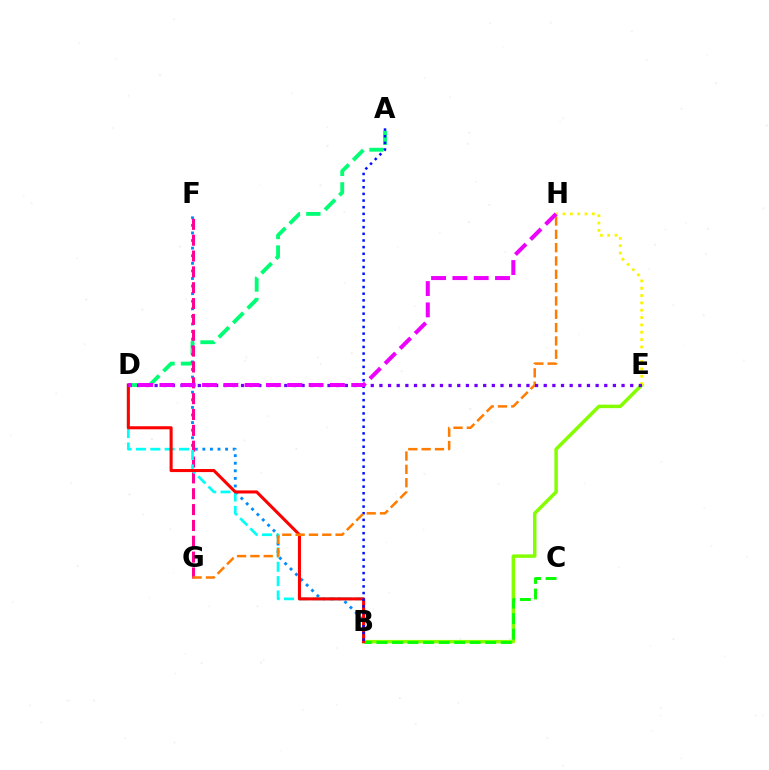{('B', 'E'): [{'color': '#84ff00', 'line_style': 'solid', 'thickness': 2.51}], ('A', 'D'): [{'color': '#00ff74', 'line_style': 'dashed', 'thickness': 2.78}], ('E', 'H'): [{'color': '#fcf500', 'line_style': 'dotted', 'thickness': 1.99}], ('B', 'C'): [{'color': '#08ff00', 'line_style': 'dashed', 'thickness': 2.11}], ('B', 'F'): [{'color': '#008cff', 'line_style': 'dotted', 'thickness': 2.06}], ('F', 'G'): [{'color': '#ff0094', 'line_style': 'dashed', 'thickness': 2.15}], ('B', 'D'): [{'color': '#00fff6', 'line_style': 'dashed', 'thickness': 1.95}, {'color': '#ff0000', 'line_style': 'solid', 'thickness': 2.2}], ('A', 'B'): [{'color': '#0010ff', 'line_style': 'dotted', 'thickness': 1.81}], ('G', 'H'): [{'color': '#ff7c00', 'line_style': 'dashed', 'thickness': 1.81}], ('D', 'E'): [{'color': '#7200ff', 'line_style': 'dotted', 'thickness': 2.35}], ('D', 'H'): [{'color': '#ee00ff', 'line_style': 'dashed', 'thickness': 2.9}]}